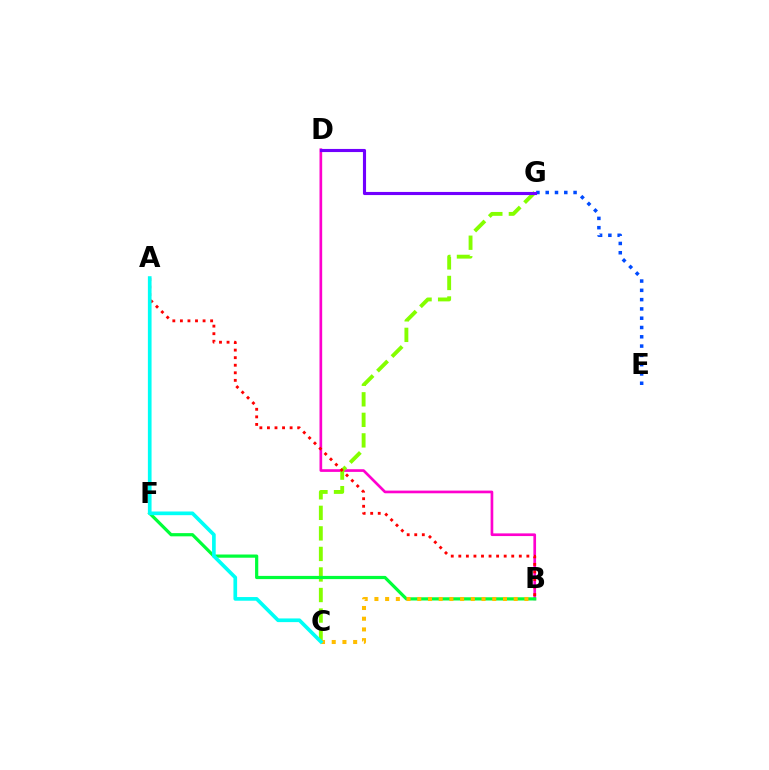{('B', 'D'): [{'color': '#ff00cf', 'line_style': 'solid', 'thickness': 1.93}], ('C', 'G'): [{'color': '#84ff00', 'line_style': 'dashed', 'thickness': 2.79}], ('A', 'B'): [{'color': '#ff0000', 'line_style': 'dotted', 'thickness': 2.05}], ('E', 'G'): [{'color': '#004bff', 'line_style': 'dotted', 'thickness': 2.52}], ('D', 'G'): [{'color': '#7200ff', 'line_style': 'solid', 'thickness': 2.25}], ('B', 'F'): [{'color': '#00ff39', 'line_style': 'solid', 'thickness': 2.31}], ('B', 'C'): [{'color': '#ffbd00', 'line_style': 'dotted', 'thickness': 2.91}], ('A', 'C'): [{'color': '#00fff6', 'line_style': 'solid', 'thickness': 2.65}]}